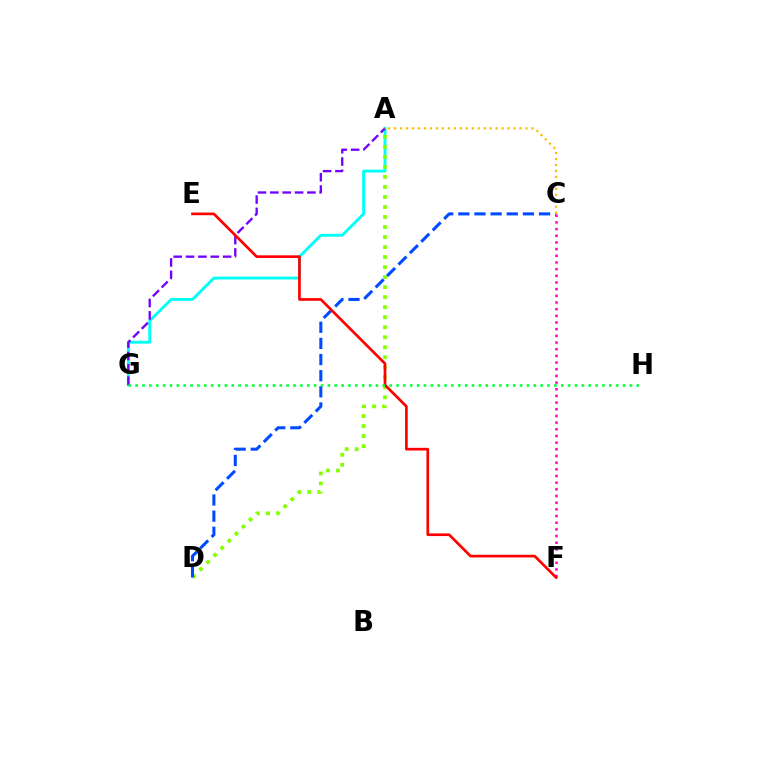{('A', 'G'): [{'color': '#00fff6', 'line_style': 'solid', 'thickness': 2.07}, {'color': '#7200ff', 'line_style': 'dashed', 'thickness': 1.68}], ('C', 'F'): [{'color': '#ff00cf', 'line_style': 'dotted', 'thickness': 1.81}], ('A', 'D'): [{'color': '#84ff00', 'line_style': 'dotted', 'thickness': 2.72}], ('C', 'D'): [{'color': '#004bff', 'line_style': 'dashed', 'thickness': 2.19}], ('A', 'C'): [{'color': '#ffbd00', 'line_style': 'dotted', 'thickness': 1.62}], ('E', 'F'): [{'color': '#ff0000', 'line_style': 'solid', 'thickness': 1.93}], ('G', 'H'): [{'color': '#00ff39', 'line_style': 'dotted', 'thickness': 1.87}]}